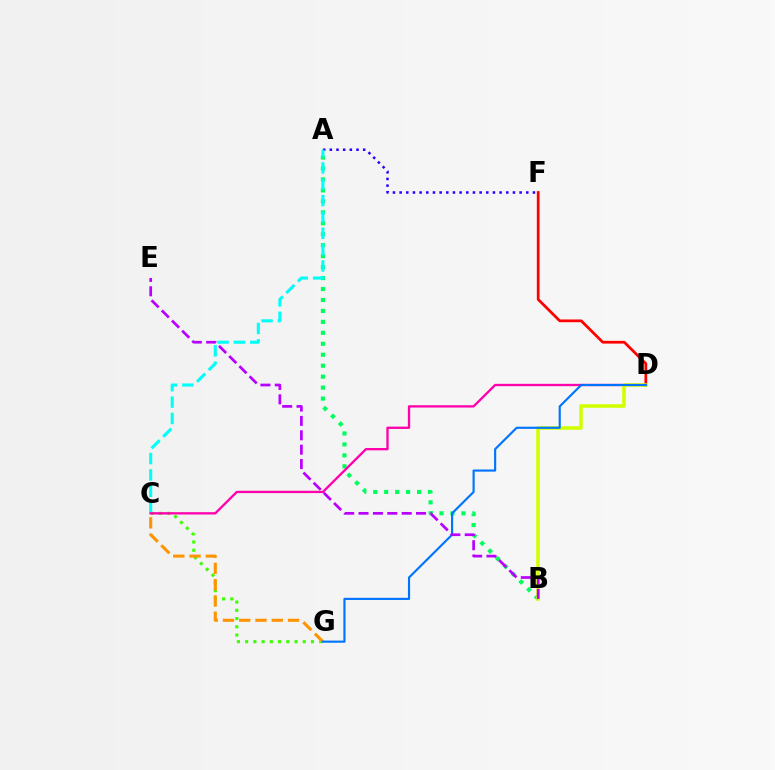{('A', 'F'): [{'color': '#2500ff', 'line_style': 'dotted', 'thickness': 1.81}], ('D', 'F'): [{'color': '#ff0000', 'line_style': 'solid', 'thickness': 1.97}], ('A', 'B'): [{'color': '#00ff5c', 'line_style': 'dotted', 'thickness': 2.98}], ('C', 'G'): [{'color': '#3dff00', 'line_style': 'dotted', 'thickness': 2.24}, {'color': '#ff9400', 'line_style': 'dashed', 'thickness': 2.21}], ('A', 'C'): [{'color': '#00fff6', 'line_style': 'dashed', 'thickness': 2.22}], ('C', 'D'): [{'color': '#ff00ac', 'line_style': 'solid', 'thickness': 1.67}], ('B', 'D'): [{'color': '#d1ff00', 'line_style': 'solid', 'thickness': 2.57}], ('D', 'G'): [{'color': '#0074ff', 'line_style': 'solid', 'thickness': 1.55}], ('B', 'E'): [{'color': '#b900ff', 'line_style': 'dashed', 'thickness': 1.95}]}